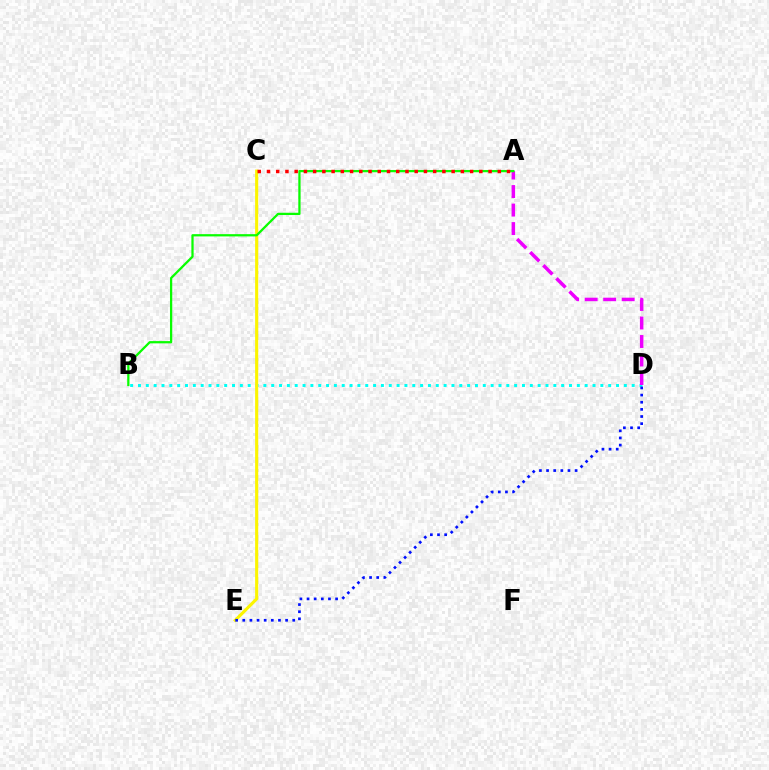{('B', 'D'): [{'color': '#00fff6', 'line_style': 'dotted', 'thickness': 2.13}], ('A', 'D'): [{'color': '#ee00ff', 'line_style': 'dashed', 'thickness': 2.52}], ('C', 'E'): [{'color': '#fcf500', 'line_style': 'solid', 'thickness': 2.23}], ('A', 'B'): [{'color': '#08ff00', 'line_style': 'solid', 'thickness': 1.63}], ('A', 'C'): [{'color': '#ff0000', 'line_style': 'dotted', 'thickness': 2.51}], ('D', 'E'): [{'color': '#0010ff', 'line_style': 'dotted', 'thickness': 1.94}]}